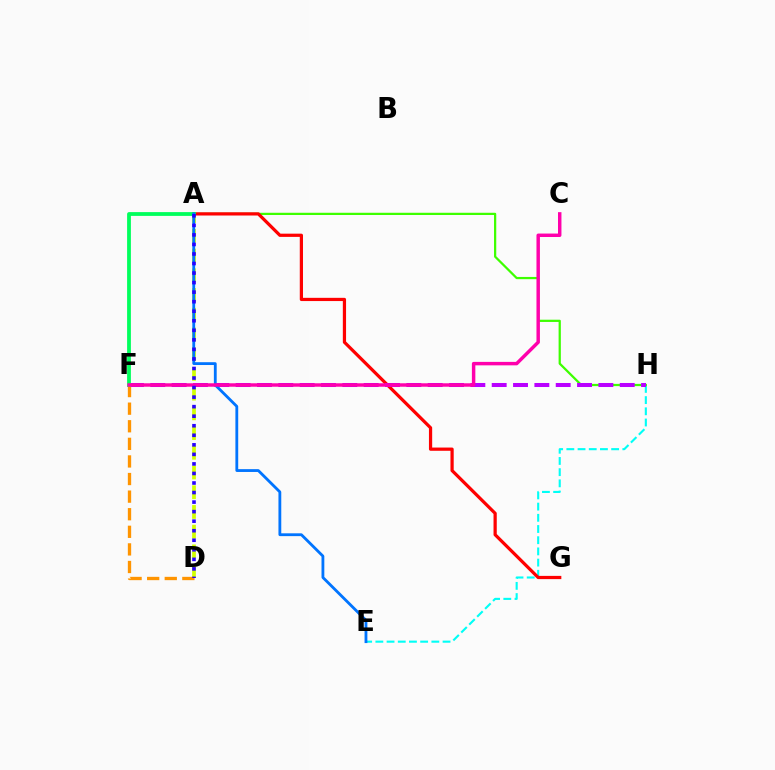{('E', 'H'): [{'color': '#00fff6', 'line_style': 'dashed', 'thickness': 1.52}], ('A', 'D'): [{'color': '#d1ff00', 'line_style': 'dashed', 'thickness': 2.68}, {'color': '#2500ff', 'line_style': 'dotted', 'thickness': 2.59}], ('A', 'H'): [{'color': '#3dff00', 'line_style': 'solid', 'thickness': 1.61}], ('A', 'G'): [{'color': '#ff0000', 'line_style': 'solid', 'thickness': 2.32}], ('D', 'F'): [{'color': '#ff9400', 'line_style': 'dashed', 'thickness': 2.39}], ('F', 'H'): [{'color': '#b900ff', 'line_style': 'dashed', 'thickness': 2.9}], ('A', 'F'): [{'color': '#00ff5c', 'line_style': 'solid', 'thickness': 2.73}], ('A', 'E'): [{'color': '#0074ff', 'line_style': 'solid', 'thickness': 2.03}], ('C', 'F'): [{'color': '#ff00ac', 'line_style': 'solid', 'thickness': 2.49}]}